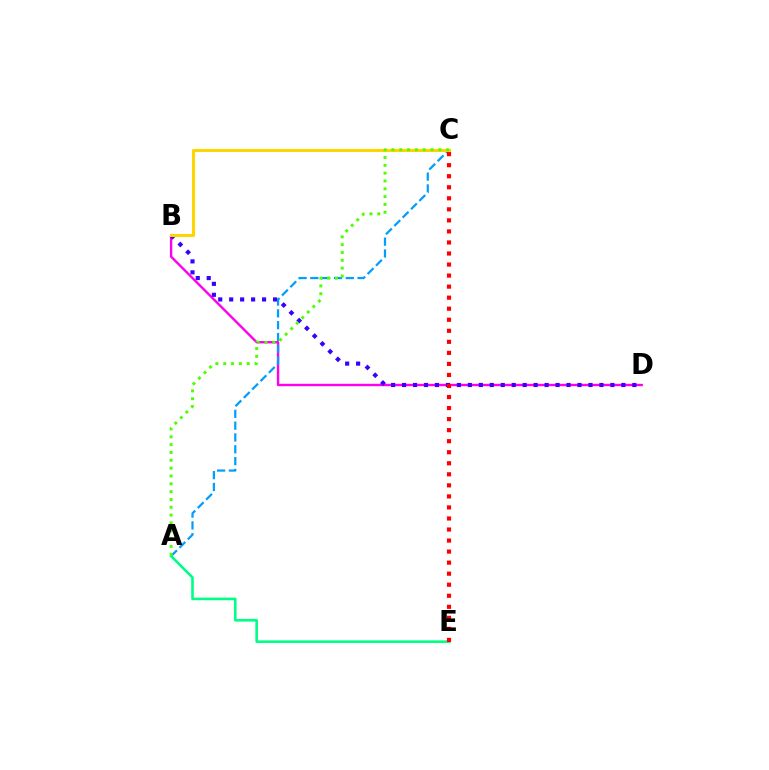{('B', 'D'): [{'color': '#ff00ed', 'line_style': 'solid', 'thickness': 1.73}, {'color': '#3700ff', 'line_style': 'dotted', 'thickness': 2.98}], ('A', 'C'): [{'color': '#009eff', 'line_style': 'dashed', 'thickness': 1.61}, {'color': '#4fff00', 'line_style': 'dotted', 'thickness': 2.13}], ('A', 'E'): [{'color': '#00ff86', 'line_style': 'solid', 'thickness': 1.89}], ('B', 'C'): [{'color': '#ffd500', 'line_style': 'solid', 'thickness': 2.21}], ('C', 'E'): [{'color': '#ff0000', 'line_style': 'dotted', 'thickness': 3.0}]}